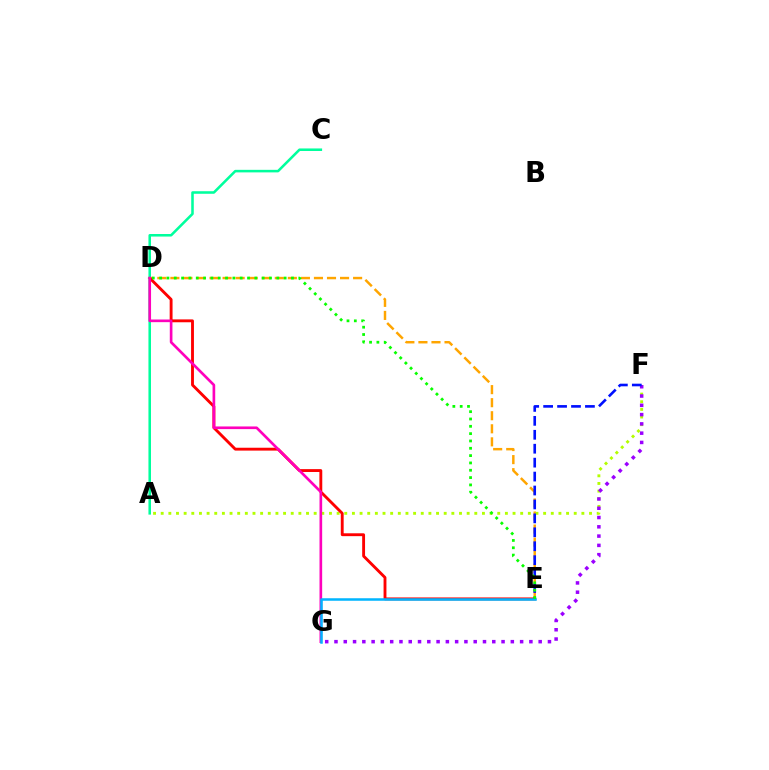{('D', 'E'): [{'color': '#ffa500', 'line_style': 'dashed', 'thickness': 1.77}, {'color': '#ff0000', 'line_style': 'solid', 'thickness': 2.06}, {'color': '#08ff00', 'line_style': 'dotted', 'thickness': 1.99}], ('A', 'F'): [{'color': '#b3ff00', 'line_style': 'dotted', 'thickness': 2.08}], ('F', 'G'): [{'color': '#9b00ff', 'line_style': 'dotted', 'thickness': 2.52}], ('A', 'C'): [{'color': '#00ff9d', 'line_style': 'solid', 'thickness': 1.84}], ('D', 'G'): [{'color': '#ff00bd', 'line_style': 'solid', 'thickness': 1.91}], ('E', 'F'): [{'color': '#0010ff', 'line_style': 'dashed', 'thickness': 1.89}], ('E', 'G'): [{'color': '#00b5ff', 'line_style': 'solid', 'thickness': 1.81}]}